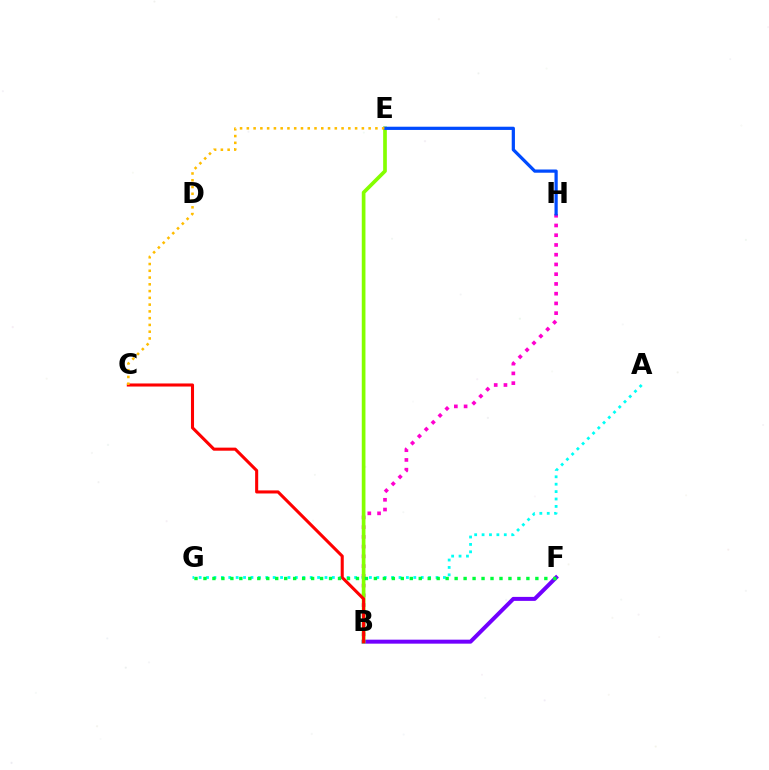{('B', 'H'): [{'color': '#ff00cf', 'line_style': 'dotted', 'thickness': 2.65}], ('A', 'G'): [{'color': '#00fff6', 'line_style': 'dotted', 'thickness': 2.01}], ('B', 'F'): [{'color': '#7200ff', 'line_style': 'solid', 'thickness': 2.87}], ('B', 'E'): [{'color': '#84ff00', 'line_style': 'solid', 'thickness': 2.65}], ('B', 'C'): [{'color': '#ff0000', 'line_style': 'solid', 'thickness': 2.21}], ('F', 'G'): [{'color': '#00ff39', 'line_style': 'dotted', 'thickness': 2.44}], ('E', 'H'): [{'color': '#004bff', 'line_style': 'solid', 'thickness': 2.32}], ('C', 'E'): [{'color': '#ffbd00', 'line_style': 'dotted', 'thickness': 1.84}]}